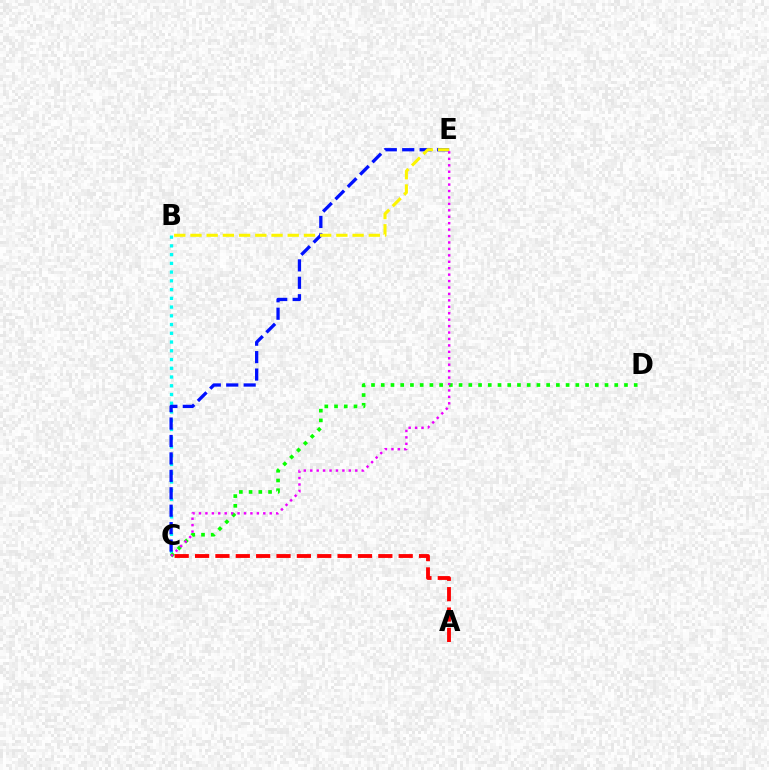{('B', 'C'): [{'color': '#00fff6', 'line_style': 'dotted', 'thickness': 2.38}], ('C', 'D'): [{'color': '#08ff00', 'line_style': 'dotted', 'thickness': 2.64}], ('A', 'C'): [{'color': '#ff0000', 'line_style': 'dashed', 'thickness': 2.77}], ('C', 'E'): [{'color': '#0010ff', 'line_style': 'dashed', 'thickness': 2.37}, {'color': '#ee00ff', 'line_style': 'dotted', 'thickness': 1.75}], ('B', 'E'): [{'color': '#fcf500', 'line_style': 'dashed', 'thickness': 2.2}]}